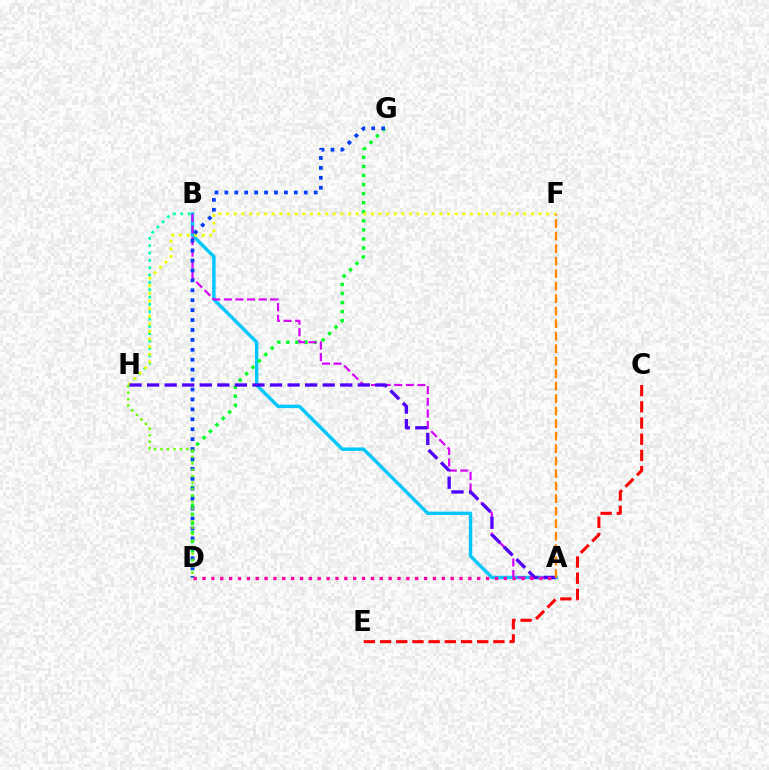{('A', 'B'): [{'color': '#00c7ff', 'line_style': 'solid', 'thickness': 2.45}, {'color': '#d600ff', 'line_style': 'dashed', 'thickness': 1.57}], ('D', 'G'): [{'color': '#00ff27', 'line_style': 'dotted', 'thickness': 2.46}, {'color': '#003fff', 'line_style': 'dotted', 'thickness': 2.7}], ('B', 'H'): [{'color': '#00ffaf', 'line_style': 'dotted', 'thickness': 1.99}], ('F', 'H'): [{'color': '#eeff00', 'line_style': 'dotted', 'thickness': 2.07}], ('C', 'E'): [{'color': '#ff0000', 'line_style': 'dashed', 'thickness': 2.2}], ('D', 'H'): [{'color': '#66ff00', 'line_style': 'dotted', 'thickness': 1.75}], ('A', 'H'): [{'color': '#4f00ff', 'line_style': 'dashed', 'thickness': 2.39}], ('A', 'D'): [{'color': '#ff00a0', 'line_style': 'dotted', 'thickness': 2.41}], ('A', 'F'): [{'color': '#ff8800', 'line_style': 'dashed', 'thickness': 1.7}]}